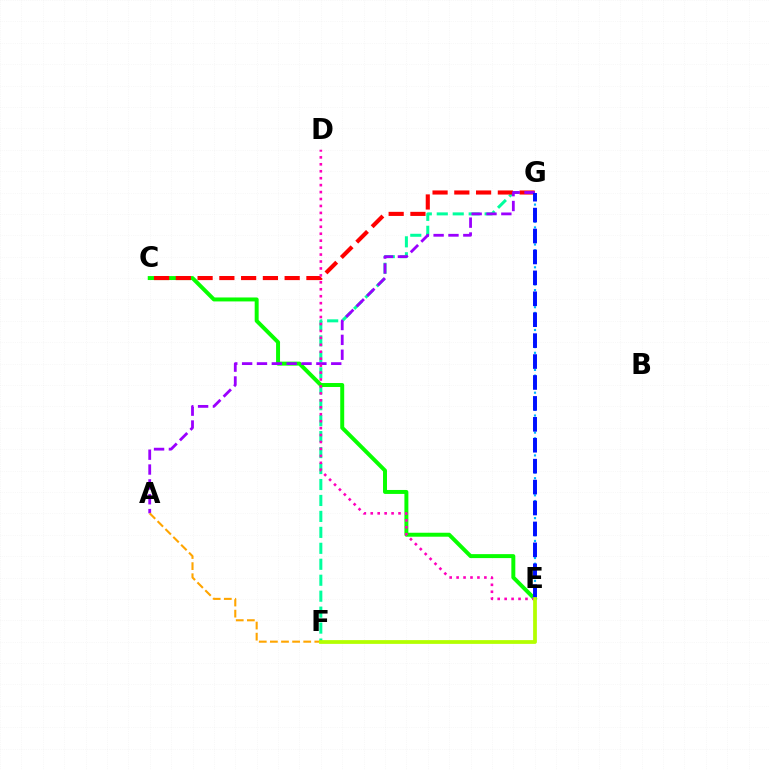{('E', 'G'): [{'color': '#00b5ff', 'line_style': 'dotted', 'thickness': 1.55}, {'color': '#0010ff', 'line_style': 'dashed', 'thickness': 2.84}], ('F', 'G'): [{'color': '#00ff9d', 'line_style': 'dashed', 'thickness': 2.17}], ('C', 'E'): [{'color': '#08ff00', 'line_style': 'solid', 'thickness': 2.85}], ('C', 'G'): [{'color': '#ff0000', 'line_style': 'dashed', 'thickness': 2.96}], ('A', 'G'): [{'color': '#9b00ff', 'line_style': 'dashed', 'thickness': 2.02}], ('D', 'E'): [{'color': '#ff00bd', 'line_style': 'dotted', 'thickness': 1.89}], ('A', 'F'): [{'color': '#ffa500', 'line_style': 'dashed', 'thickness': 1.51}], ('E', 'F'): [{'color': '#b3ff00', 'line_style': 'solid', 'thickness': 2.71}]}